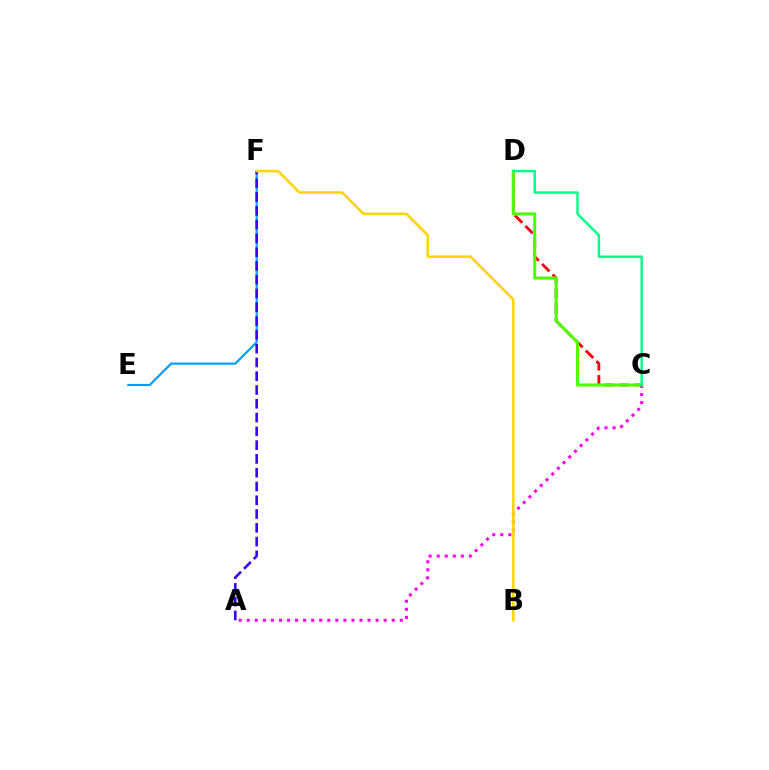{('A', 'C'): [{'color': '#ff00ed', 'line_style': 'dotted', 'thickness': 2.19}], ('E', 'F'): [{'color': '#009eff', 'line_style': 'solid', 'thickness': 1.56}], ('C', 'D'): [{'color': '#ff0000', 'line_style': 'dashed', 'thickness': 2.03}, {'color': '#4fff00', 'line_style': 'solid', 'thickness': 2.19}, {'color': '#00ff86', 'line_style': 'solid', 'thickness': 1.75}], ('A', 'F'): [{'color': '#3700ff', 'line_style': 'dashed', 'thickness': 1.87}], ('B', 'F'): [{'color': '#ffd500', 'line_style': 'solid', 'thickness': 1.86}]}